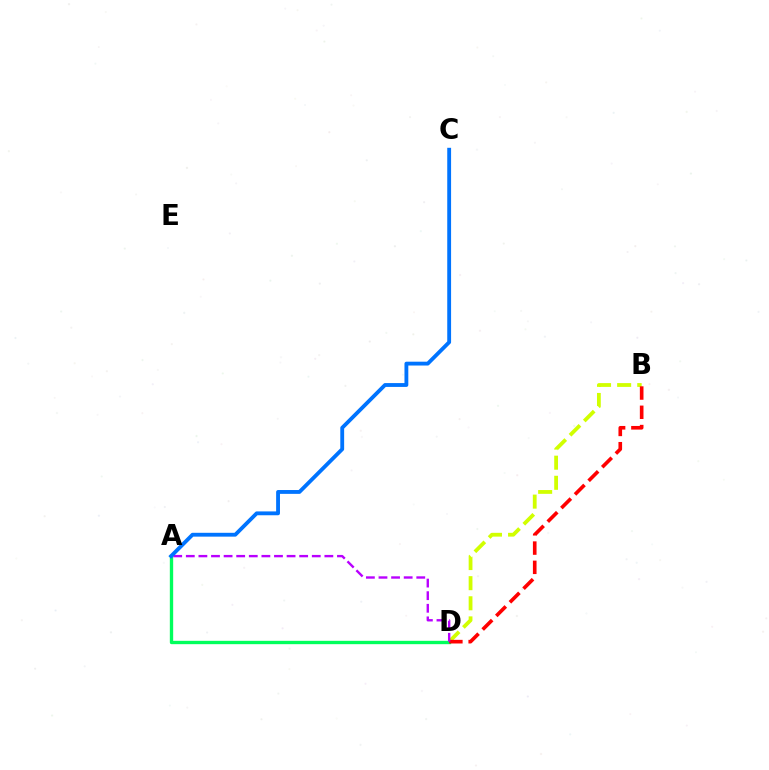{('B', 'D'): [{'color': '#d1ff00', 'line_style': 'dashed', 'thickness': 2.73}, {'color': '#ff0000', 'line_style': 'dashed', 'thickness': 2.62}], ('A', 'D'): [{'color': '#00ff5c', 'line_style': 'solid', 'thickness': 2.41}, {'color': '#b900ff', 'line_style': 'dashed', 'thickness': 1.71}], ('A', 'C'): [{'color': '#0074ff', 'line_style': 'solid', 'thickness': 2.76}]}